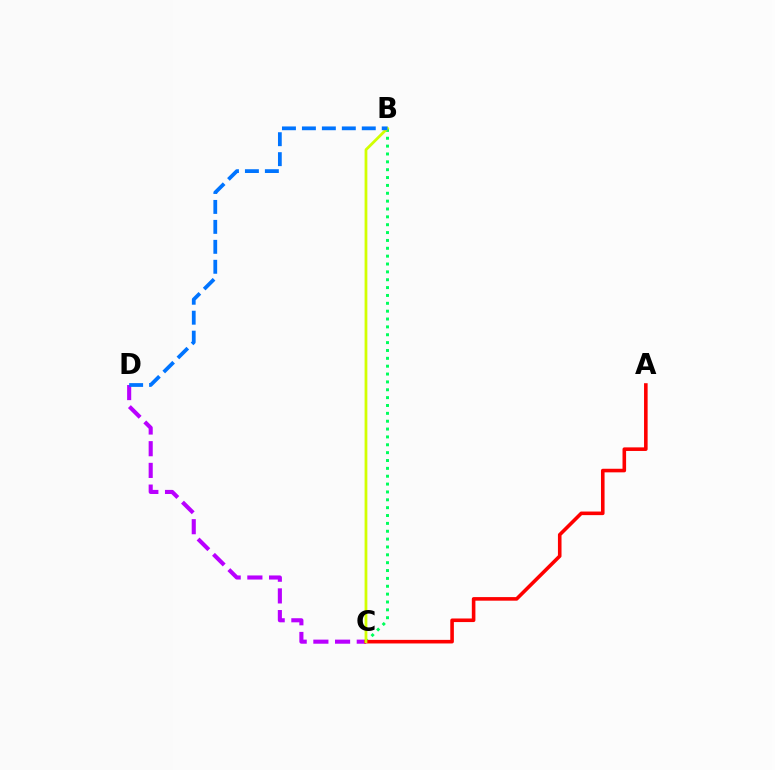{('C', 'D'): [{'color': '#b900ff', 'line_style': 'dashed', 'thickness': 2.95}], ('B', 'C'): [{'color': '#00ff5c', 'line_style': 'dotted', 'thickness': 2.14}, {'color': '#d1ff00', 'line_style': 'solid', 'thickness': 1.99}], ('A', 'C'): [{'color': '#ff0000', 'line_style': 'solid', 'thickness': 2.58}], ('B', 'D'): [{'color': '#0074ff', 'line_style': 'dashed', 'thickness': 2.71}]}